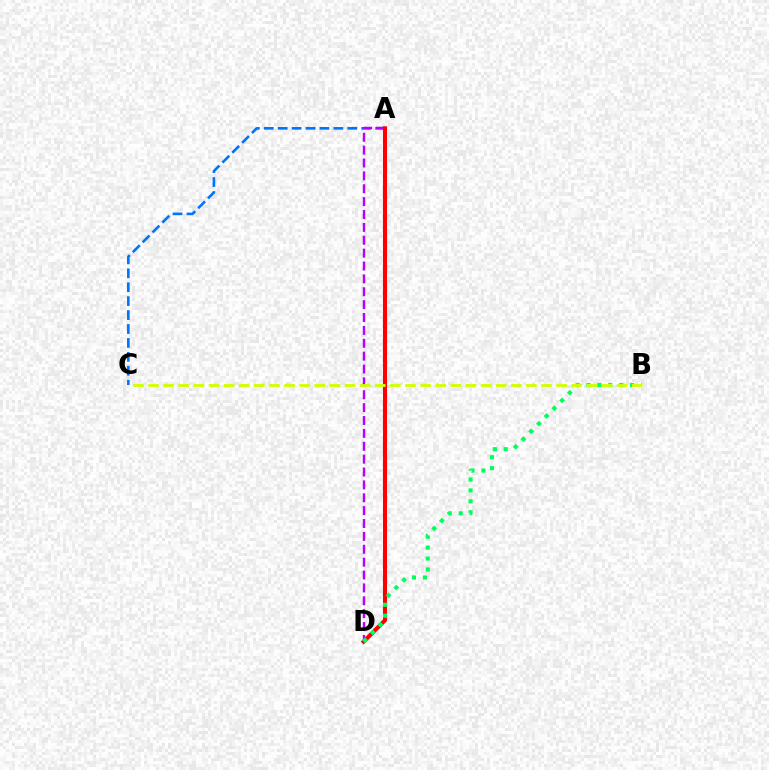{('A', 'C'): [{'color': '#0074ff', 'line_style': 'dashed', 'thickness': 1.89}], ('A', 'D'): [{'color': '#b900ff', 'line_style': 'dashed', 'thickness': 1.75}, {'color': '#ff0000', 'line_style': 'solid', 'thickness': 2.92}], ('B', 'D'): [{'color': '#00ff5c', 'line_style': 'dotted', 'thickness': 2.97}], ('B', 'C'): [{'color': '#d1ff00', 'line_style': 'dashed', 'thickness': 2.05}]}